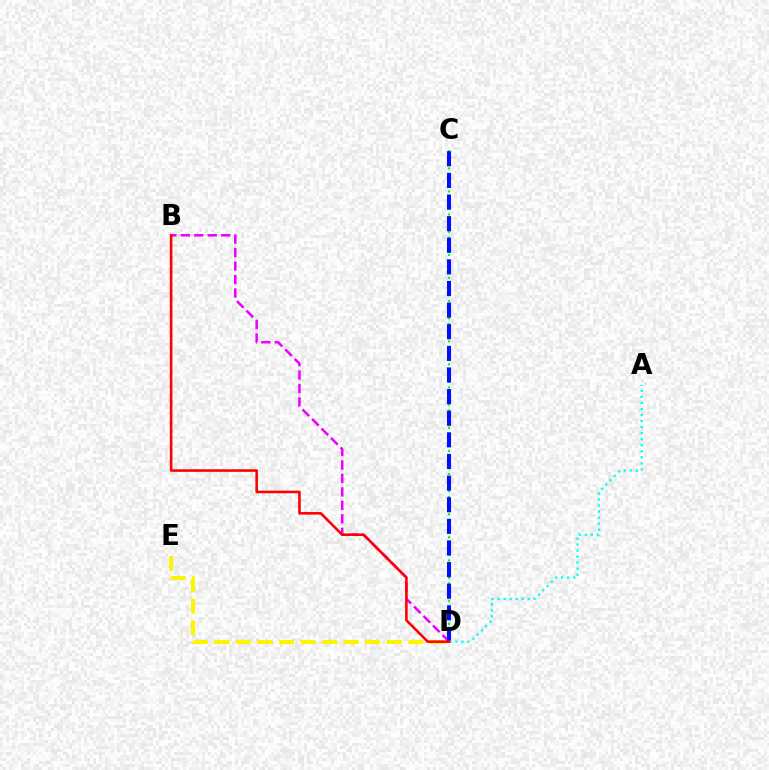{('C', 'D'): [{'color': '#08ff00', 'line_style': 'dotted', 'thickness': 1.57}, {'color': '#0010ff', 'line_style': 'dashed', 'thickness': 2.94}], ('D', 'E'): [{'color': '#fcf500', 'line_style': 'dashed', 'thickness': 2.93}], ('B', 'D'): [{'color': '#ee00ff', 'line_style': 'dashed', 'thickness': 1.83}, {'color': '#ff0000', 'line_style': 'solid', 'thickness': 1.86}], ('A', 'D'): [{'color': '#00fff6', 'line_style': 'dotted', 'thickness': 1.64}]}